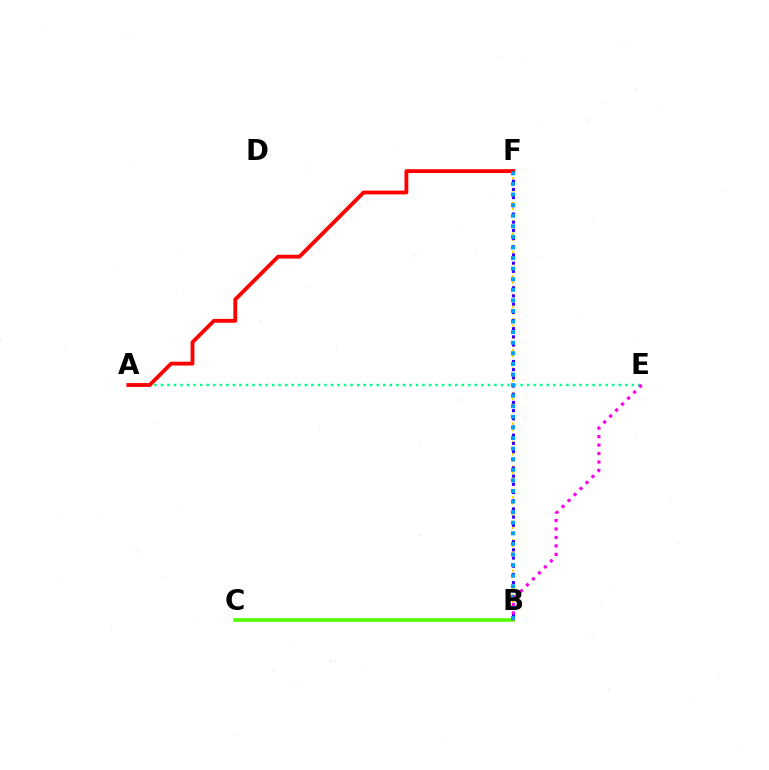{('B', 'C'): [{'color': '#4fff00', 'line_style': 'solid', 'thickness': 2.6}], ('A', 'E'): [{'color': '#00ff86', 'line_style': 'dotted', 'thickness': 1.78}], ('B', 'F'): [{'color': '#ffd500', 'line_style': 'dotted', 'thickness': 1.67}, {'color': '#3700ff', 'line_style': 'dotted', 'thickness': 2.23}, {'color': '#009eff', 'line_style': 'dotted', 'thickness': 2.88}], ('A', 'F'): [{'color': '#ff0000', 'line_style': 'solid', 'thickness': 2.76}], ('B', 'E'): [{'color': '#ff00ed', 'line_style': 'dotted', 'thickness': 2.3}]}